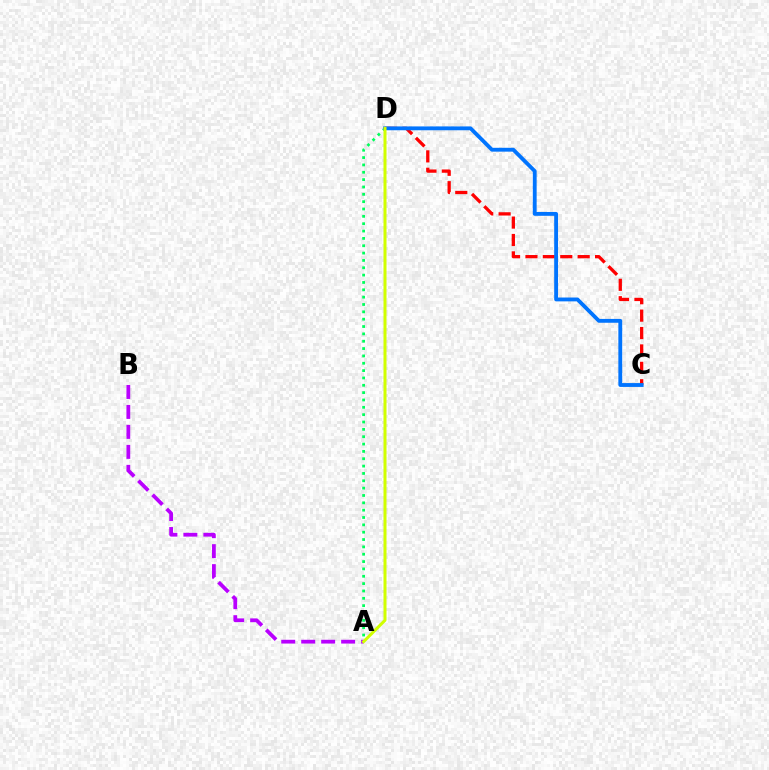{('A', 'D'): [{'color': '#00ff5c', 'line_style': 'dotted', 'thickness': 2.0}, {'color': '#d1ff00', 'line_style': 'solid', 'thickness': 2.17}], ('C', 'D'): [{'color': '#ff0000', 'line_style': 'dashed', 'thickness': 2.36}, {'color': '#0074ff', 'line_style': 'solid', 'thickness': 2.77}], ('A', 'B'): [{'color': '#b900ff', 'line_style': 'dashed', 'thickness': 2.71}]}